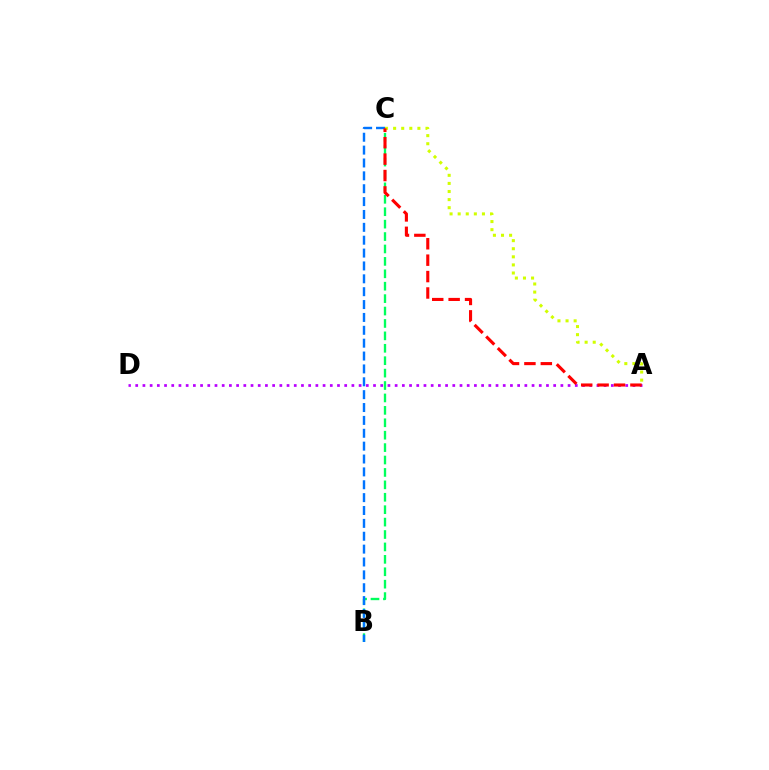{('A', 'D'): [{'color': '#b900ff', 'line_style': 'dotted', 'thickness': 1.96}], ('B', 'C'): [{'color': '#00ff5c', 'line_style': 'dashed', 'thickness': 1.69}, {'color': '#0074ff', 'line_style': 'dashed', 'thickness': 1.75}], ('A', 'C'): [{'color': '#d1ff00', 'line_style': 'dotted', 'thickness': 2.2}, {'color': '#ff0000', 'line_style': 'dashed', 'thickness': 2.23}]}